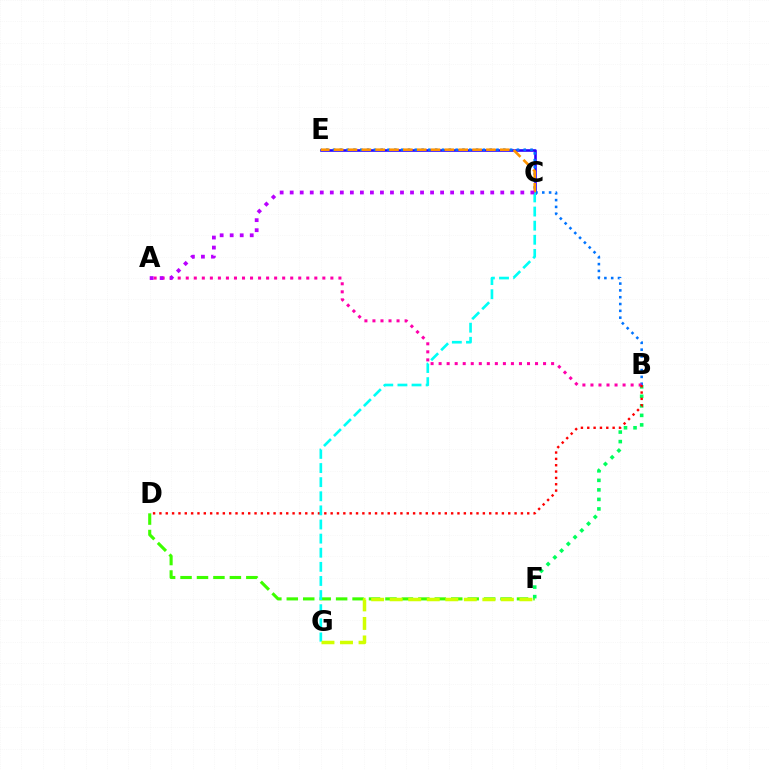{('D', 'F'): [{'color': '#3dff00', 'line_style': 'dashed', 'thickness': 2.23}], ('C', 'E'): [{'color': '#2500ff', 'line_style': 'solid', 'thickness': 1.87}, {'color': '#ff9400', 'line_style': 'dashed', 'thickness': 1.88}], ('B', 'E'): [{'color': '#0074ff', 'line_style': 'dotted', 'thickness': 1.85}], ('B', 'F'): [{'color': '#00ff5c', 'line_style': 'dotted', 'thickness': 2.59}], ('A', 'B'): [{'color': '#ff00ac', 'line_style': 'dotted', 'thickness': 2.18}], ('B', 'D'): [{'color': '#ff0000', 'line_style': 'dotted', 'thickness': 1.72}], ('C', 'G'): [{'color': '#00fff6', 'line_style': 'dashed', 'thickness': 1.92}], ('A', 'C'): [{'color': '#b900ff', 'line_style': 'dotted', 'thickness': 2.72}], ('F', 'G'): [{'color': '#d1ff00', 'line_style': 'dashed', 'thickness': 2.52}]}